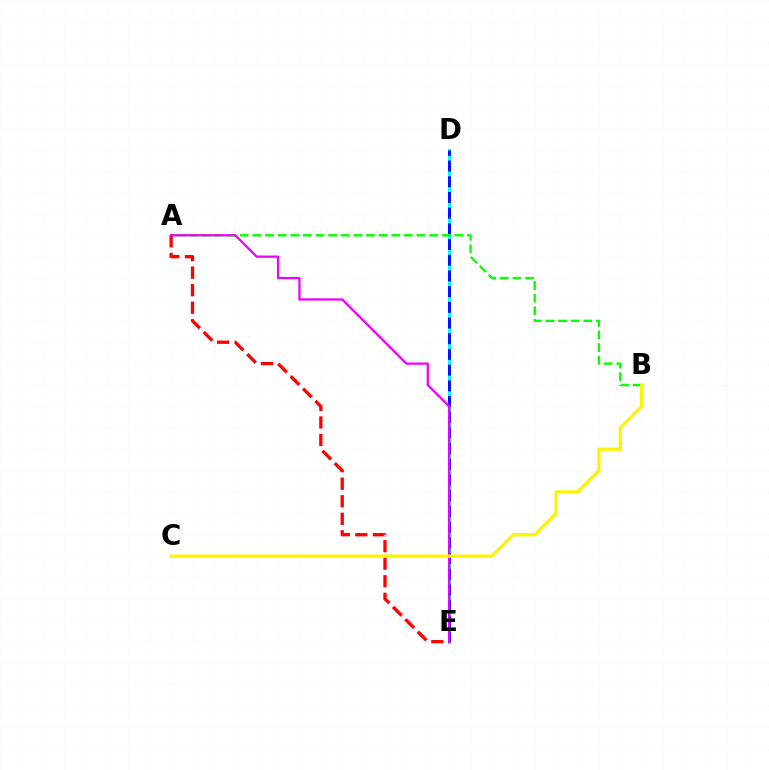{('D', 'E'): [{'color': '#00fff6', 'line_style': 'solid', 'thickness': 2.21}, {'color': '#0010ff', 'line_style': 'dashed', 'thickness': 2.13}], ('A', 'B'): [{'color': '#08ff00', 'line_style': 'dashed', 'thickness': 1.71}], ('A', 'E'): [{'color': '#ff0000', 'line_style': 'dashed', 'thickness': 2.38}, {'color': '#ee00ff', 'line_style': 'solid', 'thickness': 1.64}], ('B', 'C'): [{'color': '#fcf500', 'line_style': 'solid', 'thickness': 2.37}]}